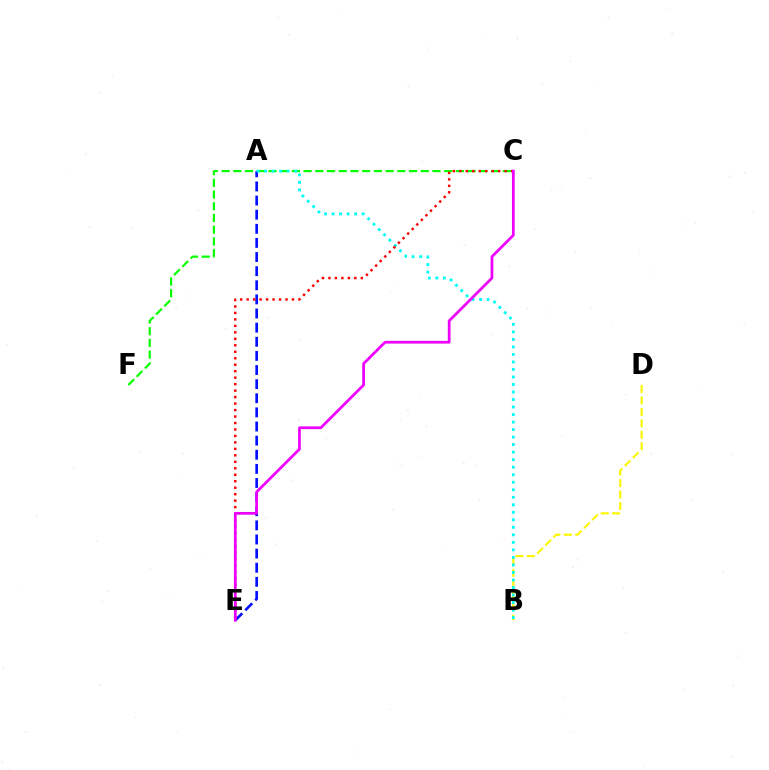{('C', 'F'): [{'color': '#08ff00', 'line_style': 'dashed', 'thickness': 1.59}], ('A', 'E'): [{'color': '#0010ff', 'line_style': 'dashed', 'thickness': 1.92}], ('B', 'D'): [{'color': '#fcf500', 'line_style': 'dashed', 'thickness': 1.55}], ('A', 'B'): [{'color': '#00fff6', 'line_style': 'dotted', 'thickness': 2.04}], ('C', 'E'): [{'color': '#ff0000', 'line_style': 'dotted', 'thickness': 1.76}, {'color': '#ee00ff', 'line_style': 'solid', 'thickness': 1.98}]}